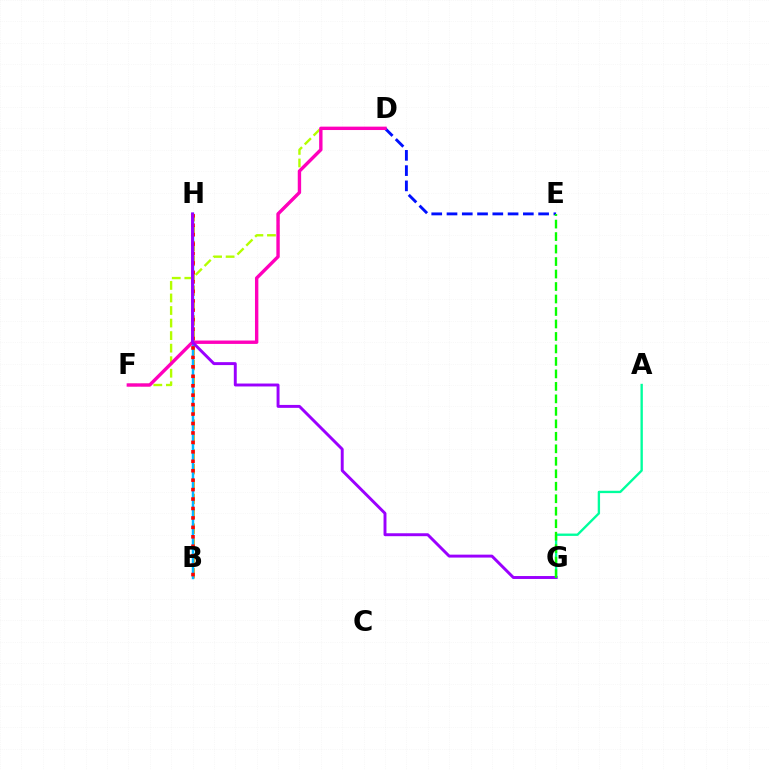{('B', 'H'): [{'color': '#ffa500', 'line_style': 'dashed', 'thickness': 2.02}, {'color': '#00b5ff', 'line_style': 'solid', 'thickness': 1.78}, {'color': '#ff0000', 'line_style': 'dotted', 'thickness': 2.57}], ('D', 'F'): [{'color': '#b3ff00', 'line_style': 'dashed', 'thickness': 1.7}, {'color': '#ff00bd', 'line_style': 'solid', 'thickness': 2.44}], ('D', 'E'): [{'color': '#0010ff', 'line_style': 'dashed', 'thickness': 2.07}], ('A', 'G'): [{'color': '#00ff9d', 'line_style': 'solid', 'thickness': 1.7}], ('G', 'H'): [{'color': '#9b00ff', 'line_style': 'solid', 'thickness': 2.11}], ('E', 'G'): [{'color': '#08ff00', 'line_style': 'dashed', 'thickness': 1.7}]}